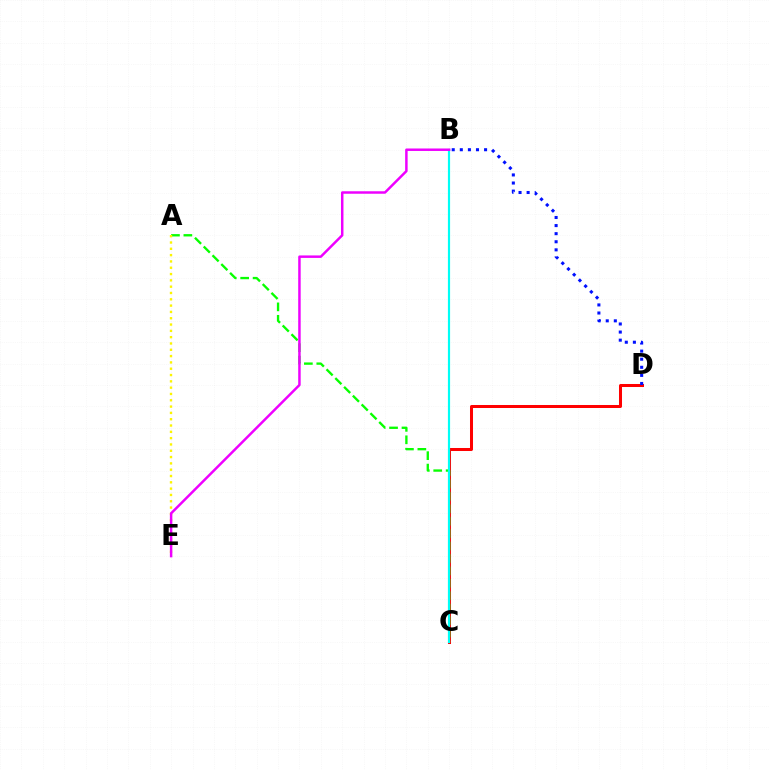{('C', 'D'): [{'color': '#ff0000', 'line_style': 'solid', 'thickness': 2.17}], ('A', 'C'): [{'color': '#08ff00', 'line_style': 'dashed', 'thickness': 1.69}], ('A', 'E'): [{'color': '#fcf500', 'line_style': 'dotted', 'thickness': 1.71}], ('B', 'D'): [{'color': '#0010ff', 'line_style': 'dotted', 'thickness': 2.2}], ('B', 'C'): [{'color': '#00fff6', 'line_style': 'solid', 'thickness': 1.57}], ('B', 'E'): [{'color': '#ee00ff', 'line_style': 'solid', 'thickness': 1.78}]}